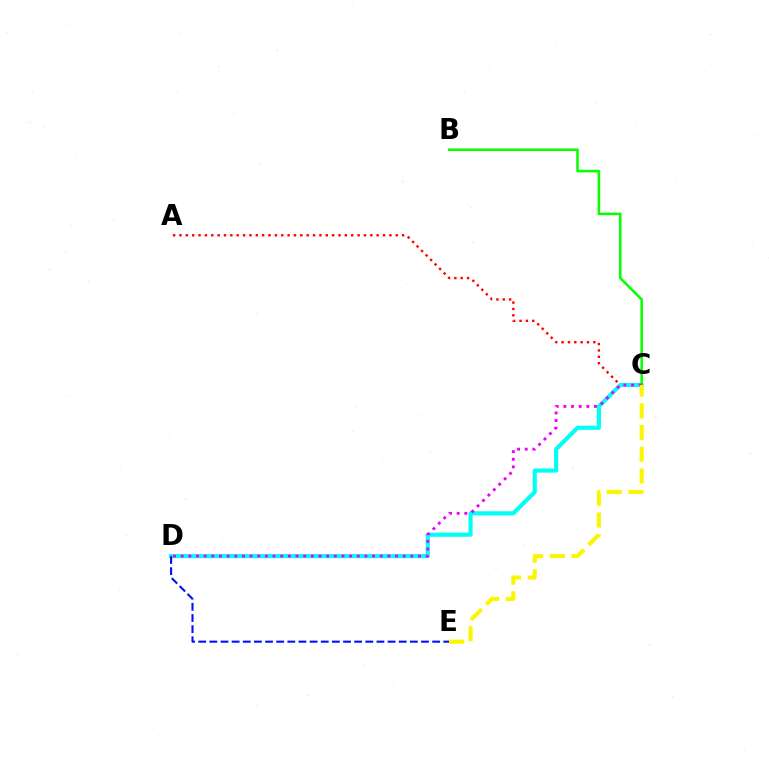{('A', 'C'): [{'color': '#ff0000', 'line_style': 'dotted', 'thickness': 1.73}], ('C', 'D'): [{'color': '#00fff6', 'line_style': 'solid', 'thickness': 2.99}, {'color': '#ee00ff', 'line_style': 'dotted', 'thickness': 2.08}], ('D', 'E'): [{'color': '#0010ff', 'line_style': 'dashed', 'thickness': 1.51}], ('B', 'C'): [{'color': '#08ff00', 'line_style': 'solid', 'thickness': 1.83}], ('C', 'E'): [{'color': '#fcf500', 'line_style': 'dashed', 'thickness': 2.95}]}